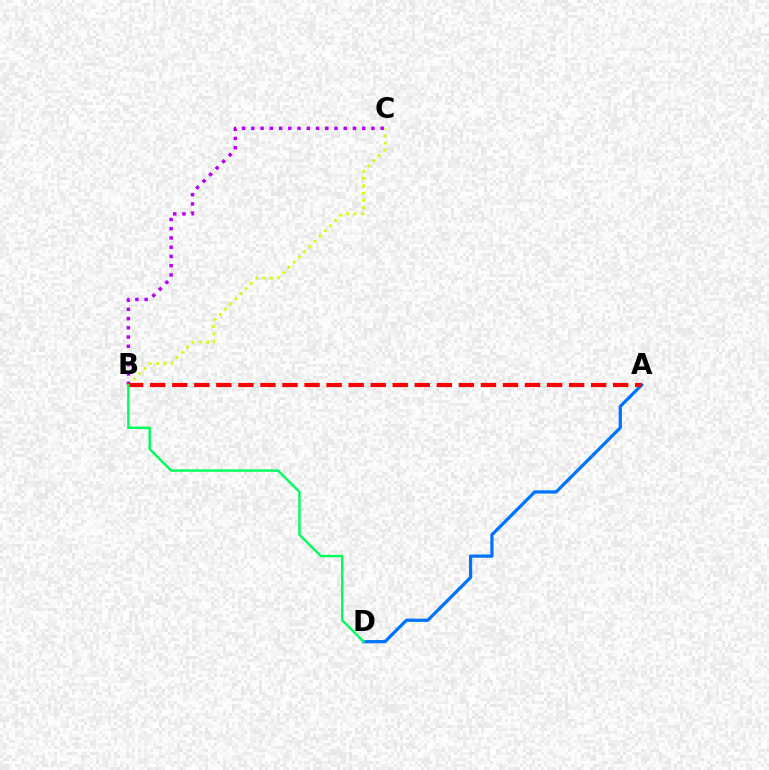{('A', 'D'): [{'color': '#0074ff', 'line_style': 'solid', 'thickness': 2.33}], ('B', 'C'): [{'color': '#d1ff00', 'line_style': 'dotted', 'thickness': 2.0}, {'color': '#b900ff', 'line_style': 'dotted', 'thickness': 2.51}], ('A', 'B'): [{'color': '#ff0000', 'line_style': 'dashed', 'thickness': 2.99}], ('B', 'D'): [{'color': '#00ff5c', 'line_style': 'solid', 'thickness': 1.75}]}